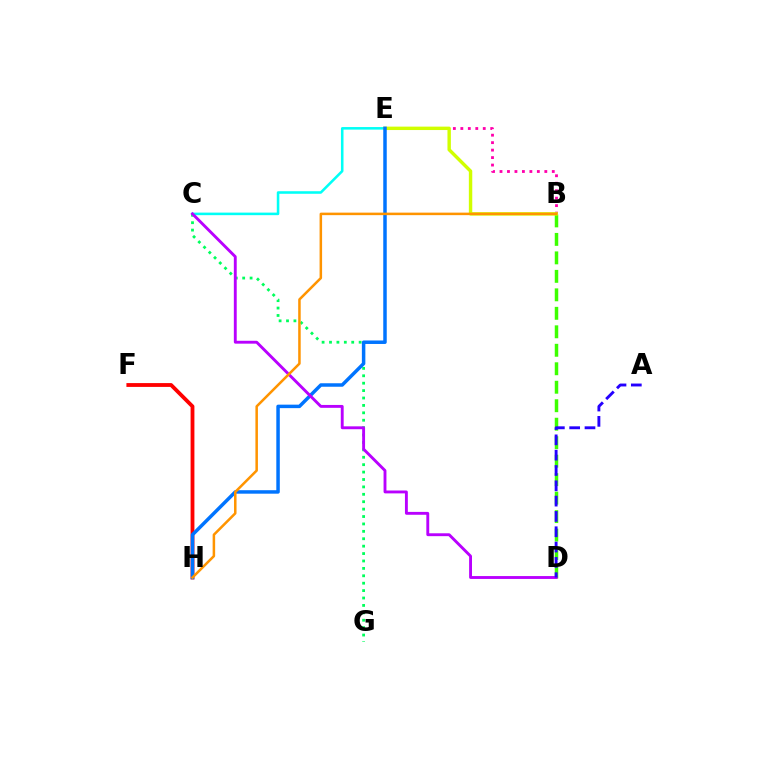{('B', 'D'): [{'color': '#3dff00', 'line_style': 'dashed', 'thickness': 2.51}], ('C', 'E'): [{'color': '#00fff6', 'line_style': 'solid', 'thickness': 1.84}], ('F', 'H'): [{'color': '#ff0000', 'line_style': 'solid', 'thickness': 2.75}], ('B', 'E'): [{'color': '#ff00ac', 'line_style': 'dotted', 'thickness': 2.03}, {'color': '#d1ff00', 'line_style': 'solid', 'thickness': 2.46}], ('C', 'G'): [{'color': '#00ff5c', 'line_style': 'dotted', 'thickness': 2.01}], ('E', 'H'): [{'color': '#0074ff', 'line_style': 'solid', 'thickness': 2.51}], ('C', 'D'): [{'color': '#b900ff', 'line_style': 'solid', 'thickness': 2.07}], ('A', 'D'): [{'color': '#2500ff', 'line_style': 'dashed', 'thickness': 2.08}], ('B', 'H'): [{'color': '#ff9400', 'line_style': 'solid', 'thickness': 1.81}]}